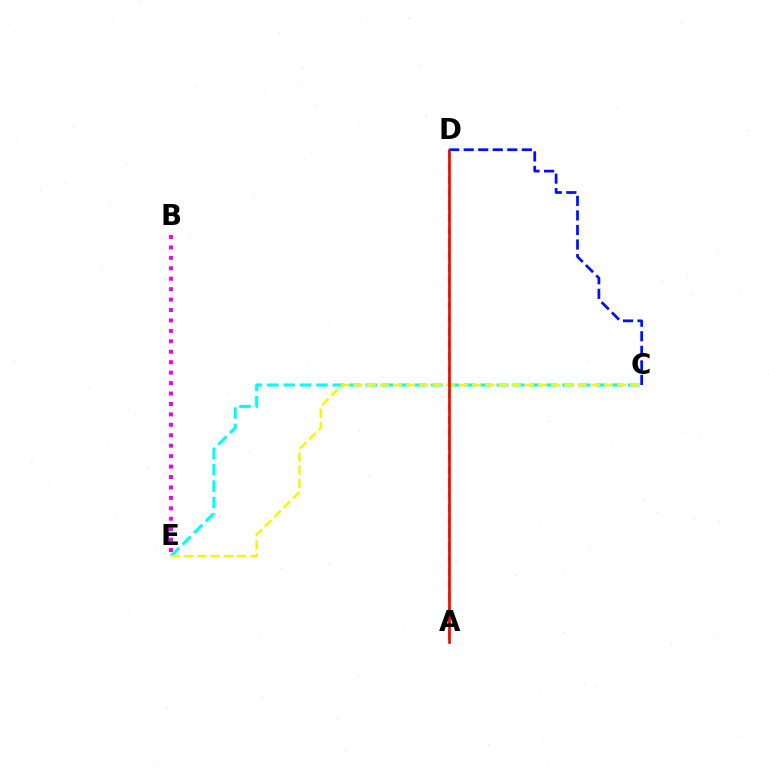{('C', 'E'): [{'color': '#00fff6', 'line_style': 'dashed', 'thickness': 2.23}, {'color': '#fcf500', 'line_style': 'dashed', 'thickness': 1.79}], ('A', 'D'): [{'color': '#08ff00', 'line_style': 'dashed', 'thickness': 1.72}, {'color': '#ff0000', 'line_style': 'solid', 'thickness': 1.91}], ('C', 'D'): [{'color': '#0010ff', 'line_style': 'dashed', 'thickness': 1.98}], ('B', 'E'): [{'color': '#ee00ff', 'line_style': 'dotted', 'thickness': 2.84}]}